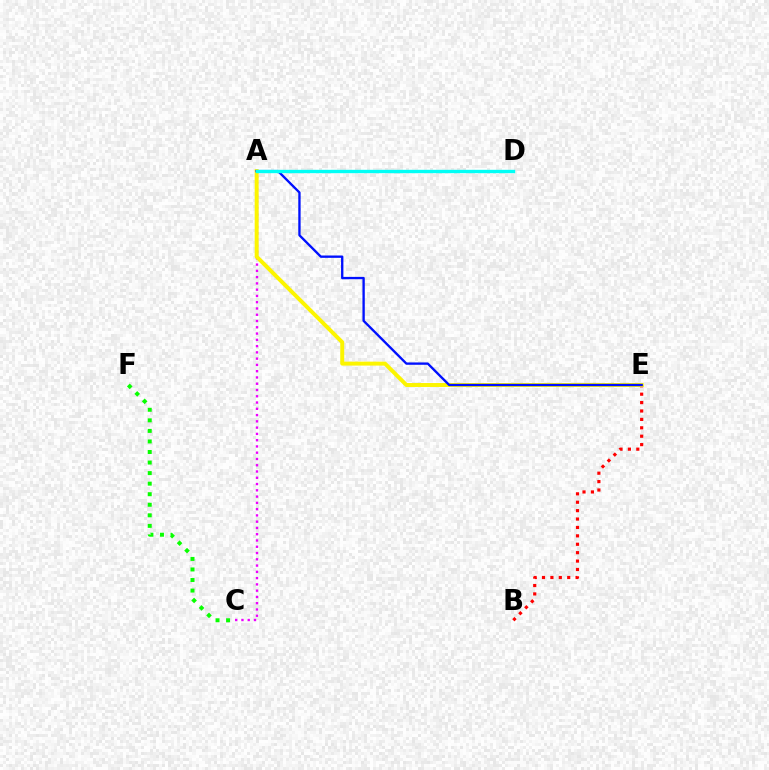{('A', 'C'): [{'color': '#ee00ff', 'line_style': 'dotted', 'thickness': 1.7}], ('B', 'E'): [{'color': '#ff0000', 'line_style': 'dotted', 'thickness': 2.28}], ('C', 'F'): [{'color': '#08ff00', 'line_style': 'dotted', 'thickness': 2.87}], ('A', 'E'): [{'color': '#fcf500', 'line_style': 'solid', 'thickness': 2.85}, {'color': '#0010ff', 'line_style': 'solid', 'thickness': 1.69}], ('A', 'D'): [{'color': '#00fff6', 'line_style': 'solid', 'thickness': 2.43}]}